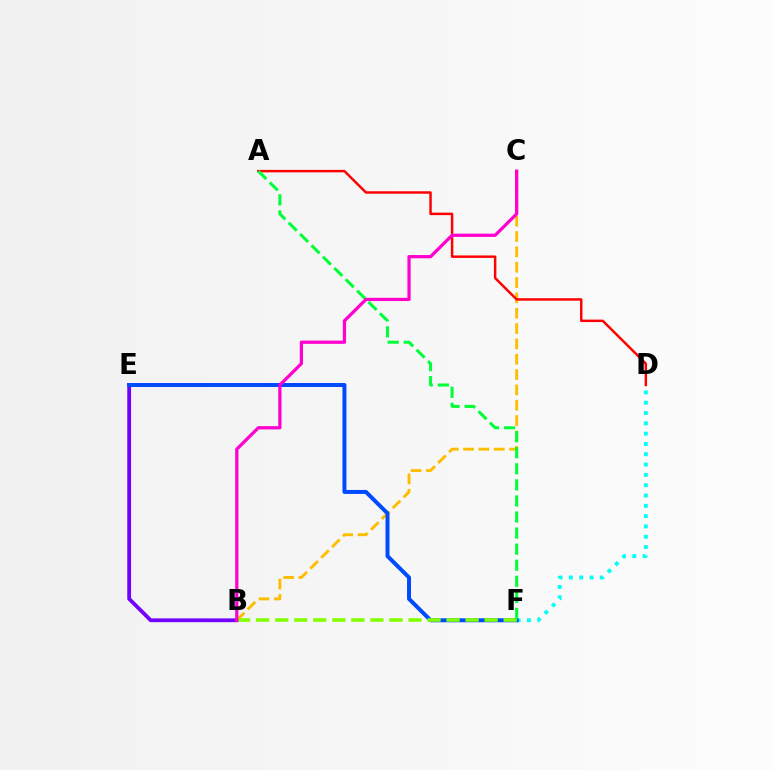{('B', 'C'): [{'color': '#ffbd00', 'line_style': 'dashed', 'thickness': 2.08}, {'color': '#ff00cf', 'line_style': 'solid', 'thickness': 2.34}], ('A', 'D'): [{'color': '#ff0000', 'line_style': 'solid', 'thickness': 1.77}], ('D', 'F'): [{'color': '#00fff6', 'line_style': 'dotted', 'thickness': 2.8}], ('B', 'E'): [{'color': '#7200ff', 'line_style': 'solid', 'thickness': 2.72}], ('E', 'F'): [{'color': '#004bff', 'line_style': 'solid', 'thickness': 2.87}], ('B', 'F'): [{'color': '#84ff00', 'line_style': 'dashed', 'thickness': 2.59}], ('A', 'F'): [{'color': '#00ff39', 'line_style': 'dashed', 'thickness': 2.18}]}